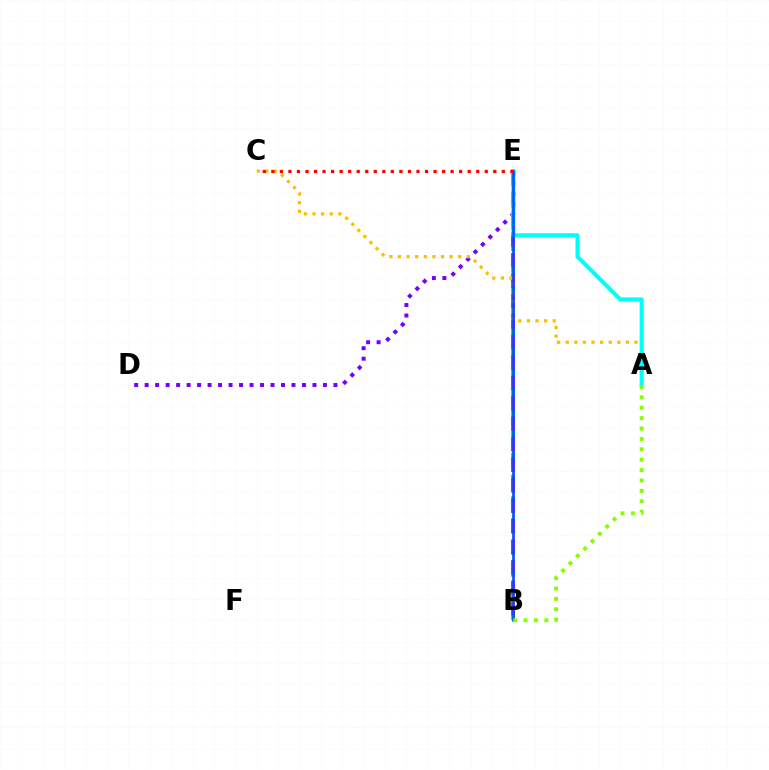{('D', 'E'): [{'color': '#7200ff', 'line_style': 'dotted', 'thickness': 2.85}], ('B', 'E'): [{'color': '#00ff39', 'line_style': 'dashed', 'thickness': 2.95}, {'color': '#ff00cf', 'line_style': 'dashed', 'thickness': 2.78}, {'color': '#004bff', 'line_style': 'solid', 'thickness': 1.86}], ('A', 'C'): [{'color': '#ffbd00', 'line_style': 'dotted', 'thickness': 2.34}], ('A', 'E'): [{'color': '#00fff6', 'line_style': 'solid', 'thickness': 2.94}], ('C', 'E'): [{'color': '#ff0000', 'line_style': 'dotted', 'thickness': 2.32}], ('A', 'B'): [{'color': '#84ff00', 'line_style': 'dotted', 'thickness': 2.82}]}